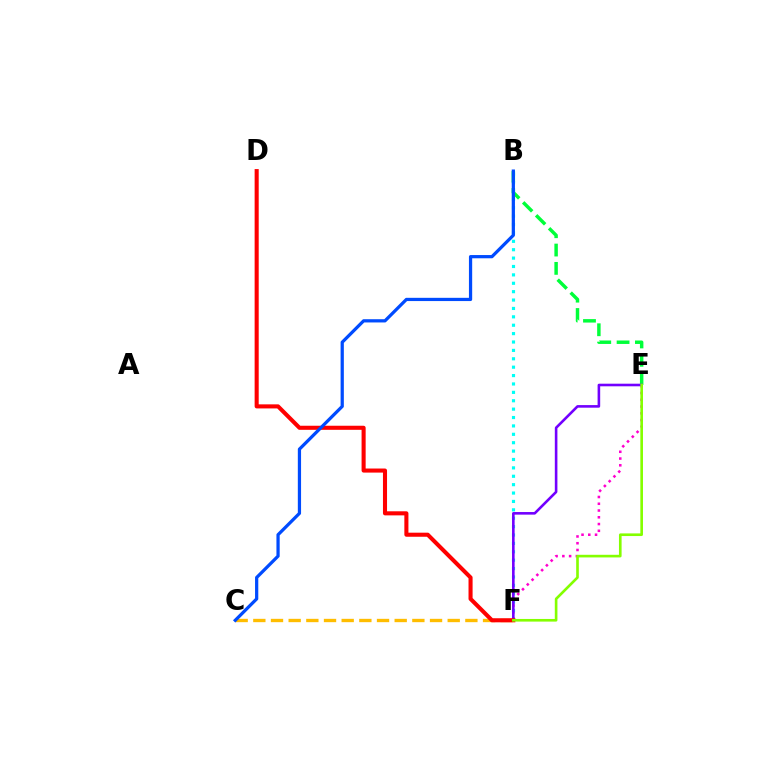{('C', 'F'): [{'color': '#ffbd00', 'line_style': 'dashed', 'thickness': 2.4}], ('B', 'E'): [{'color': '#00ff39', 'line_style': 'dashed', 'thickness': 2.49}], ('E', 'F'): [{'color': '#ff00cf', 'line_style': 'dotted', 'thickness': 1.84}, {'color': '#7200ff', 'line_style': 'solid', 'thickness': 1.87}, {'color': '#84ff00', 'line_style': 'solid', 'thickness': 1.9}], ('B', 'F'): [{'color': '#00fff6', 'line_style': 'dotted', 'thickness': 2.28}], ('D', 'F'): [{'color': '#ff0000', 'line_style': 'solid', 'thickness': 2.93}], ('B', 'C'): [{'color': '#004bff', 'line_style': 'solid', 'thickness': 2.33}]}